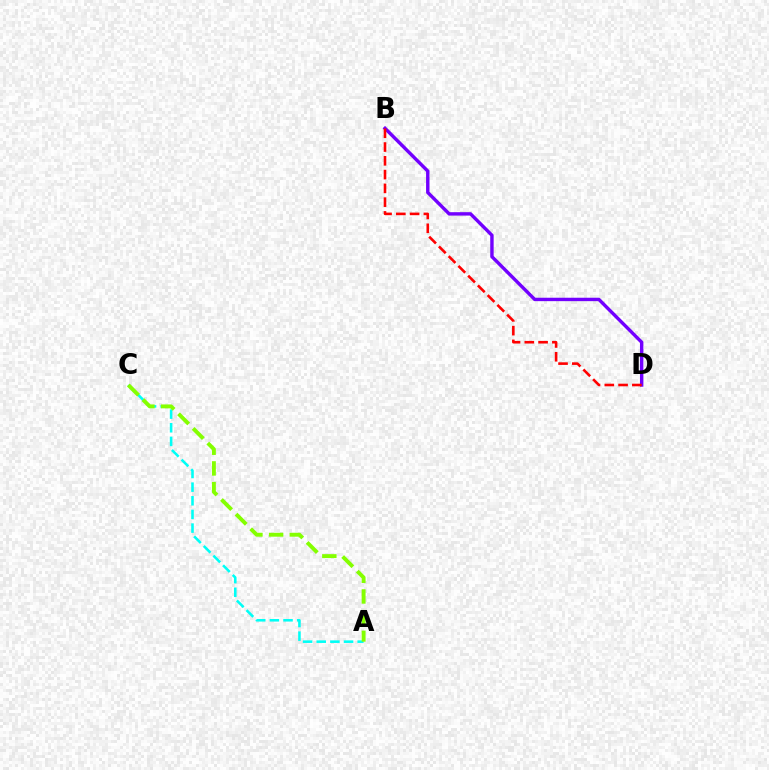{('A', 'C'): [{'color': '#00fff6', 'line_style': 'dashed', 'thickness': 1.85}, {'color': '#84ff00', 'line_style': 'dashed', 'thickness': 2.81}], ('B', 'D'): [{'color': '#7200ff', 'line_style': 'solid', 'thickness': 2.45}, {'color': '#ff0000', 'line_style': 'dashed', 'thickness': 1.87}]}